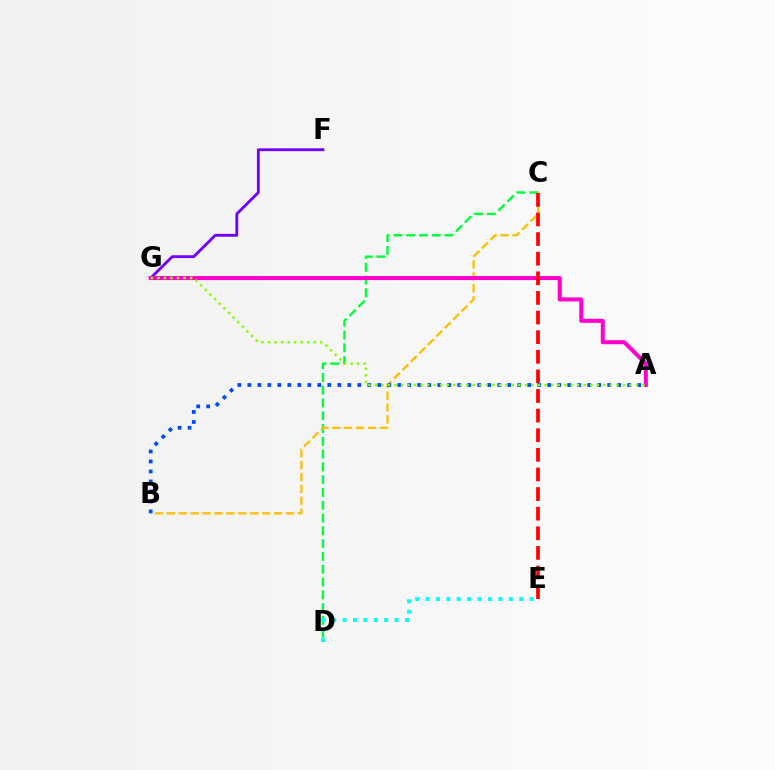{('C', 'D'): [{'color': '#00ff39', 'line_style': 'dashed', 'thickness': 1.74}], ('F', 'G'): [{'color': '#7200ff', 'line_style': 'solid', 'thickness': 2.04}], ('B', 'C'): [{'color': '#ffbd00', 'line_style': 'dashed', 'thickness': 1.62}], ('A', 'G'): [{'color': '#ff00cf', 'line_style': 'solid', 'thickness': 2.9}, {'color': '#84ff00', 'line_style': 'dotted', 'thickness': 1.77}], ('C', 'E'): [{'color': '#ff0000', 'line_style': 'dashed', 'thickness': 2.66}], ('D', 'E'): [{'color': '#00fff6', 'line_style': 'dotted', 'thickness': 2.83}], ('A', 'B'): [{'color': '#004bff', 'line_style': 'dotted', 'thickness': 2.72}]}